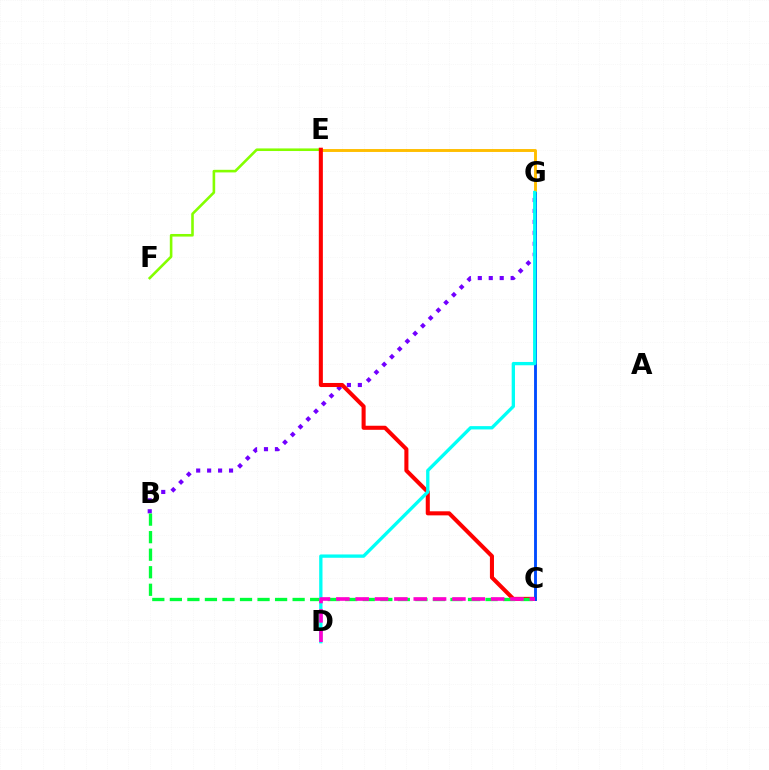{('E', 'G'): [{'color': '#ffbd00', 'line_style': 'solid', 'thickness': 2.09}], ('E', 'F'): [{'color': '#84ff00', 'line_style': 'solid', 'thickness': 1.87}], ('B', 'G'): [{'color': '#7200ff', 'line_style': 'dotted', 'thickness': 2.98}], ('C', 'E'): [{'color': '#ff0000', 'line_style': 'solid', 'thickness': 2.92}], ('B', 'C'): [{'color': '#00ff39', 'line_style': 'dashed', 'thickness': 2.38}], ('C', 'G'): [{'color': '#004bff', 'line_style': 'solid', 'thickness': 2.06}], ('D', 'G'): [{'color': '#00fff6', 'line_style': 'solid', 'thickness': 2.39}], ('C', 'D'): [{'color': '#ff00cf', 'line_style': 'dashed', 'thickness': 2.63}]}